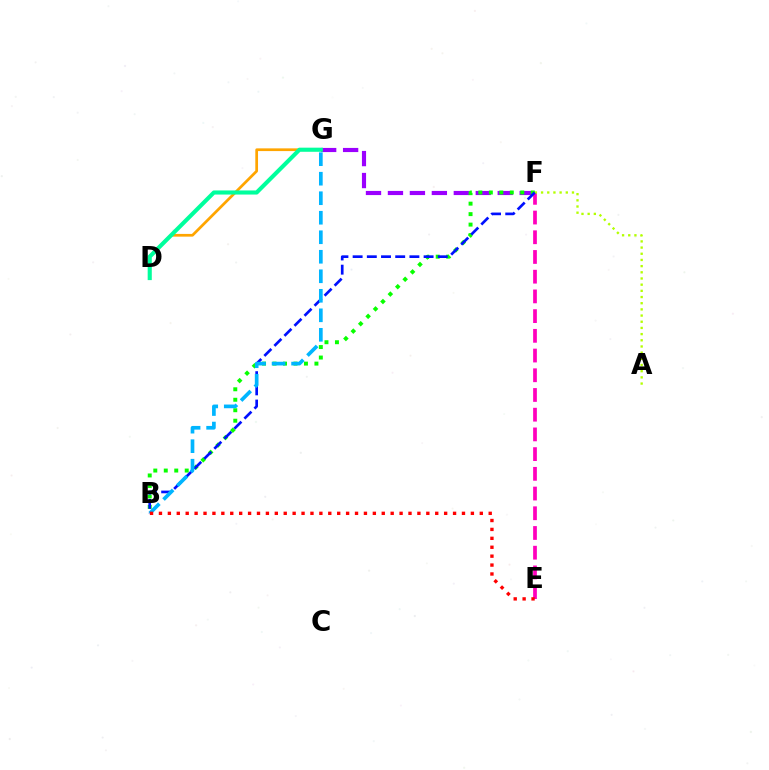{('F', 'G'): [{'color': '#9b00ff', 'line_style': 'dashed', 'thickness': 2.98}], ('D', 'G'): [{'color': '#ffa500', 'line_style': 'solid', 'thickness': 1.96}, {'color': '#00ff9d', 'line_style': 'solid', 'thickness': 2.95}], ('B', 'F'): [{'color': '#08ff00', 'line_style': 'dotted', 'thickness': 2.85}, {'color': '#0010ff', 'line_style': 'dashed', 'thickness': 1.93}], ('E', 'F'): [{'color': '#ff00bd', 'line_style': 'dashed', 'thickness': 2.68}], ('A', 'F'): [{'color': '#b3ff00', 'line_style': 'dotted', 'thickness': 1.68}], ('B', 'G'): [{'color': '#00b5ff', 'line_style': 'dashed', 'thickness': 2.65}], ('B', 'E'): [{'color': '#ff0000', 'line_style': 'dotted', 'thickness': 2.42}]}